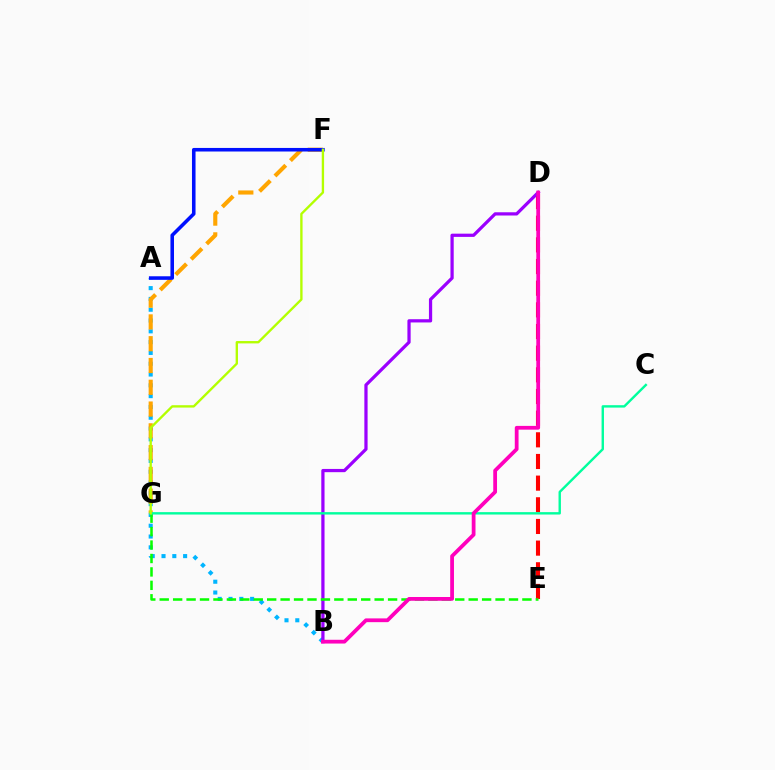{('A', 'B'): [{'color': '#00b5ff', 'line_style': 'dotted', 'thickness': 2.93}], ('D', 'E'): [{'color': '#ff0000', 'line_style': 'dashed', 'thickness': 2.94}], ('B', 'D'): [{'color': '#9b00ff', 'line_style': 'solid', 'thickness': 2.33}, {'color': '#ff00bd', 'line_style': 'solid', 'thickness': 2.71}], ('E', 'G'): [{'color': '#08ff00', 'line_style': 'dashed', 'thickness': 1.82}], ('F', 'G'): [{'color': '#ffa500', 'line_style': 'dashed', 'thickness': 2.96}, {'color': '#b3ff00', 'line_style': 'solid', 'thickness': 1.69}], ('C', 'G'): [{'color': '#00ff9d', 'line_style': 'solid', 'thickness': 1.73}], ('A', 'F'): [{'color': '#0010ff', 'line_style': 'solid', 'thickness': 2.57}]}